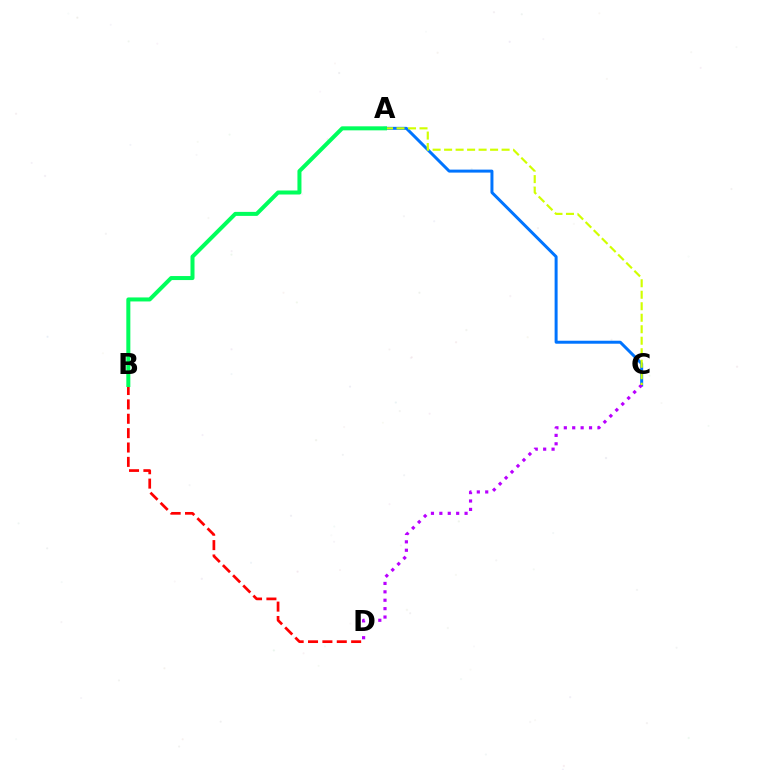{('B', 'D'): [{'color': '#ff0000', 'line_style': 'dashed', 'thickness': 1.95}], ('A', 'C'): [{'color': '#0074ff', 'line_style': 'solid', 'thickness': 2.15}, {'color': '#d1ff00', 'line_style': 'dashed', 'thickness': 1.56}], ('C', 'D'): [{'color': '#b900ff', 'line_style': 'dotted', 'thickness': 2.28}], ('A', 'B'): [{'color': '#00ff5c', 'line_style': 'solid', 'thickness': 2.89}]}